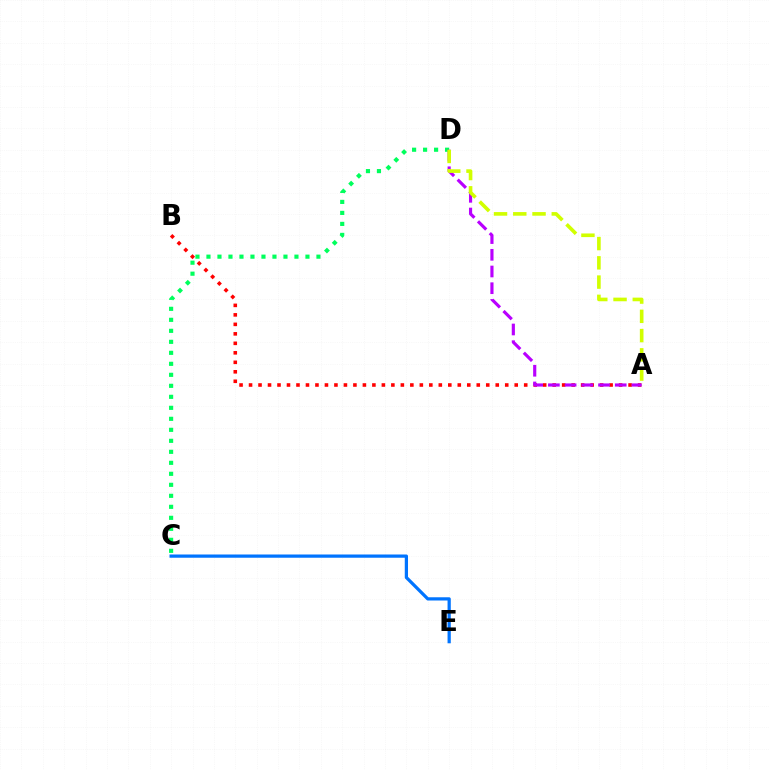{('A', 'B'): [{'color': '#ff0000', 'line_style': 'dotted', 'thickness': 2.58}], ('C', 'D'): [{'color': '#00ff5c', 'line_style': 'dotted', 'thickness': 2.99}], ('C', 'E'): [{'color': '#0074ff', 'line_style': 'solid', 'thickness': 2.33}], ('A', 'D'): [{'color': '#b900ff', 'line_style': 'dashed', 'thickness': 2.27}, {'color': '#d1ff00', 'line_style': 'dashed', 'thickness': 2.62}]}